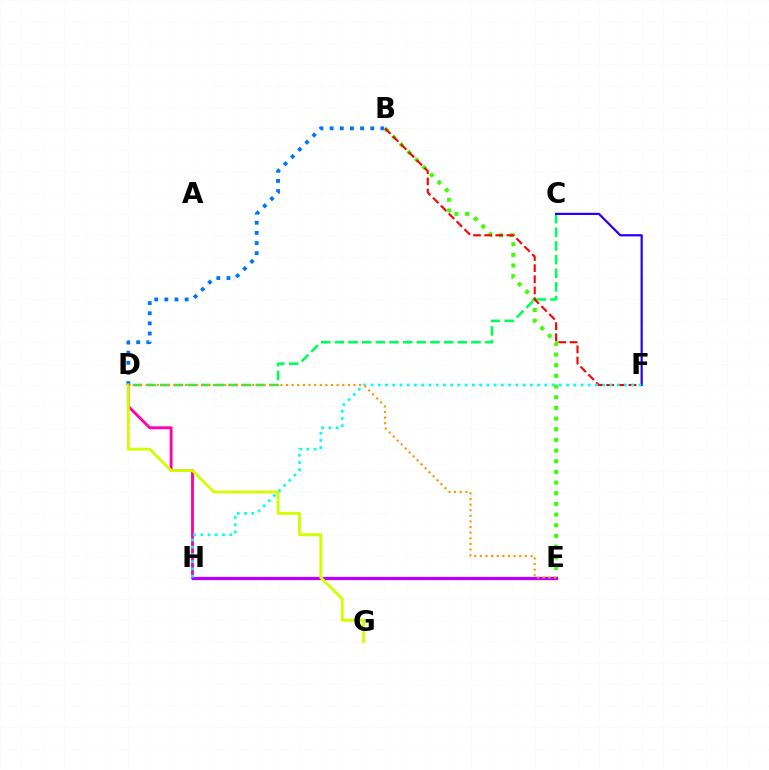{('D', 'H'): [{'color': '#ff00ac', 'line_style': 'solid', 'thickness': 2.07}], ('C', 'D'): [{'color': '#00ff5c', 'line_style': 'dashed', 'thickness': 1.86}], ('B', 'D'): [{'color': '#0074ff', 'line_style': 'dotted', 'thickness': 2.75}], ('B', 'E'): [{'color': '#3dff00', 'line_style': 'dotted', 'thickness': 2.9}], ('B', 'F'): [{'color': '#ff0000', 'line_style': 'dashed', 'thickness': 1.51}], ('E', 'H'): [{'color': '#b900ff', 'line_style': 'solid', 'thickness': 2.35}], ('C', 'F'): [{'color': '#2500ff', 'line_style': 'solid', 'thickness': 1.59}], ('F', 'H'): [{'color': '#00fff6', 'line_style': 'dotted', 'thickness': 1.97}], ('D', 'G'): [{'color': '#d1ff00', 'line_style': 'solid', 'thickness': 2.07}], ('D', 'E'): [{'color': '#ff9400', 'line_style': 'dotted', 'thickness': 1.53}]}